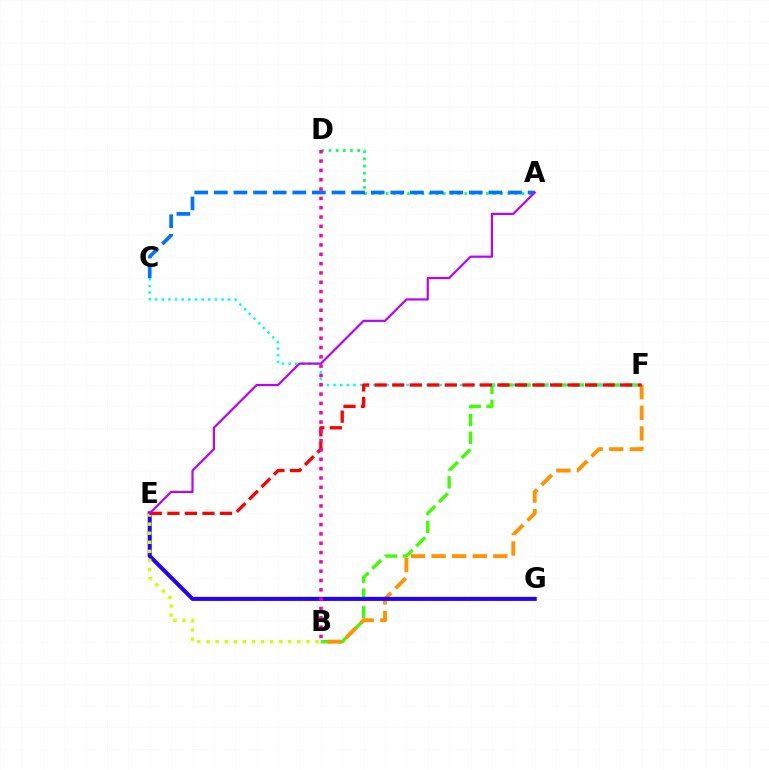{('A', 'D'): [{'color': '#00ff5c', 'line_style': 'dotted', 'thickness': 1.94}], ('B', 'F'): [{'color': '#3dff00', 'line_style': 'dashed', 'thickness': 2.42}, {'color': '#ff9400', 'line_style': 'dashed', 'thickness': 2.8}], ('A', 'C'): [{'color': '#0074ff', 'line_style': 'dashed', 'thickness': 2.66}], ('E', 'G'): [{'color': '#2500ff', 'line_style': 'solid', 'thickness': 2.9}], ('C', 'F'): [{'color': '#00fff6', 'line_style': 'dotted', 'thickness': 1.8}], ('B', 'E'): [{'color': '#d1ff00', 'line_style': 'dotted', 'thickness': 2.47}], ('E', 'F'): [{'color': '#ff0000', 'line_style': 'dashed', 'thickness': 2.38}], ('B', 'D'): [{'color': '#ff00ac', 'line_style': 'dotted', 'thickness': 2.53}], ('A', 'E'): [{'color': '#b900ff', 'line_style': 'solid', 'thickness': 1.57}]}